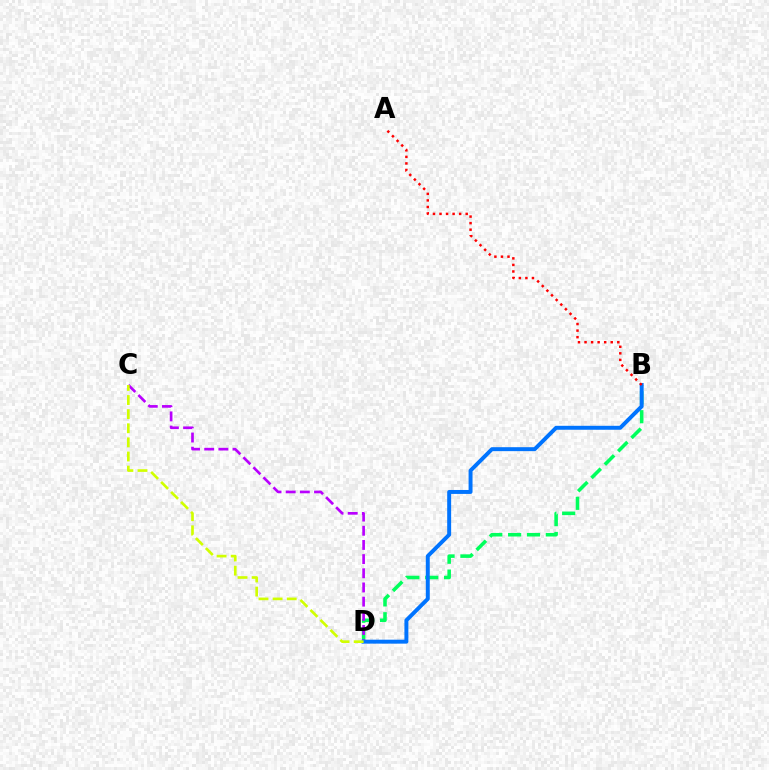{('B', 'D'): [{'color': '#00ff5c', 'line_style': 'dashed', 'thickness': 2.56}, {'color': '#0074ff', 'line_style': 'solid', 'thickness': 2.84}], ('C', 'D'): [{'color': '#b900ff', 'line_style': 'dashed', 'thickness': 1.93}, {'color': '#d1ff00', 'line_style': 'dashed', 'thickness': 1.92}], ('A', 'B'): [{'color': '#ff0000', 'line_style': 'dotted', 'thickness': 1.78}]}